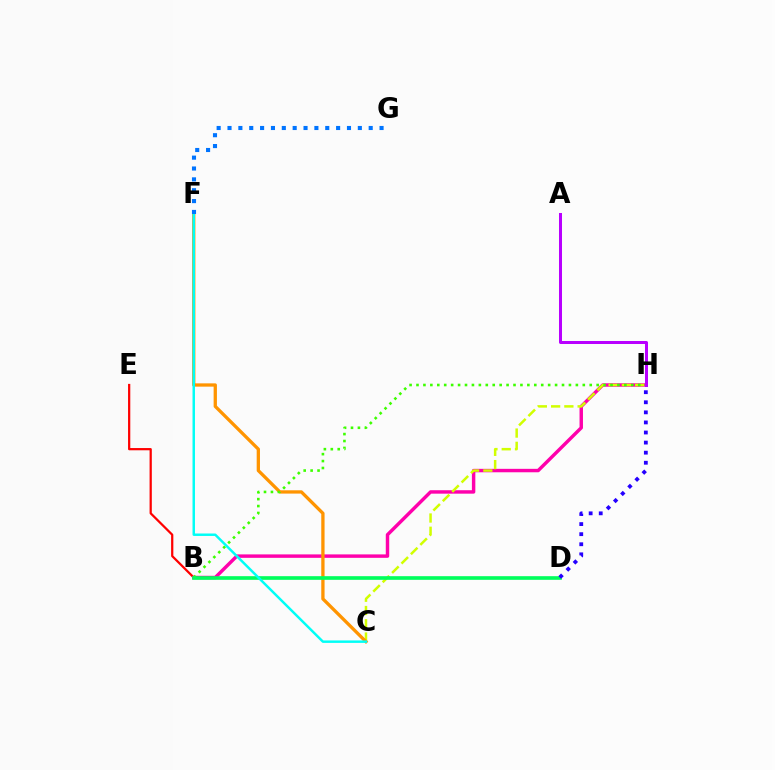{('B', 'E'): [{'color': '#ff0000', 'line_style': 'solid', 'thickness': 1.61}], ('B', 'H'): [{'color': '#ff00ac', 'line_style': 'solid', 'thickness': 2.47}, {'color': '#3dff00', 'line_style': 'dotted', 'thickness': 1.88}], ('C', 'H'): [{'color': '#d1ff00', 'line_style': 'dashed', 'thickness': 1.8}], ('C', 'F'): [{'color': '#ff9400', 'line_style': 'solid', 'thickness': 2.37}, {'color': '#00fff6', 'line_style': 'solid', 'thickness': 1.77}], ('B', 'D'): [{'color': '#00ff5c', 'line_style': 'solid', 'thickness': 2.63}], ('A', 'H'): [{'color': '#b900ff', 'line_style': 'solid', 'thickness': 2.16}], ('F', 'G'): [{'color': '#0074ff', 'line_style': 'dotted', 'thickness': 2.95}], ('D', 'H'): [{'color': '#2500ff', 'line_style': 'dotted', 'thickness': 2.74}]}